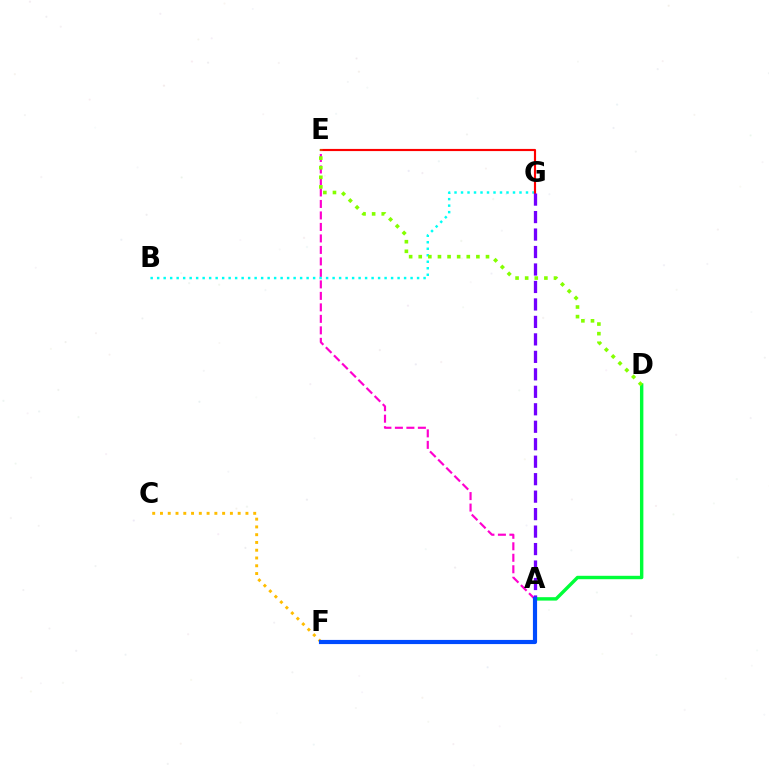{('A', 'E'): [{'color': '#ff00cf', 'line_style': 'dashed', 'thickness': 1.56}], ('B', 'G'): [{'color': '#00fff6', 'line_style': 'dotted', 'thickness': 1.77}], ('A', 'D'): [{'color': '#00ff39', 'line_style': 'solid', 'thickness': 2.46}], ('E', 'G'): [{'color': '#ff0000', 'line_style': 'solid', 'thickness': 1.55}], ('D', 'E'): [{'color': '#84ff00', 'line_style': 'dotted', 'thickness': 2.61}], ('C', 'F'): [{'color': '#ffbd00', 'line_style': 'dotted', 'thickness': 2.11}], ('A', 'G'): [{'color': '#7200ff', 'line_style': 'dashed', 'thickness': 2.37}], ('A', 'F'): [{'color': '#004bff', 'line_style': 'solid', 'thickness': 2.99}]}